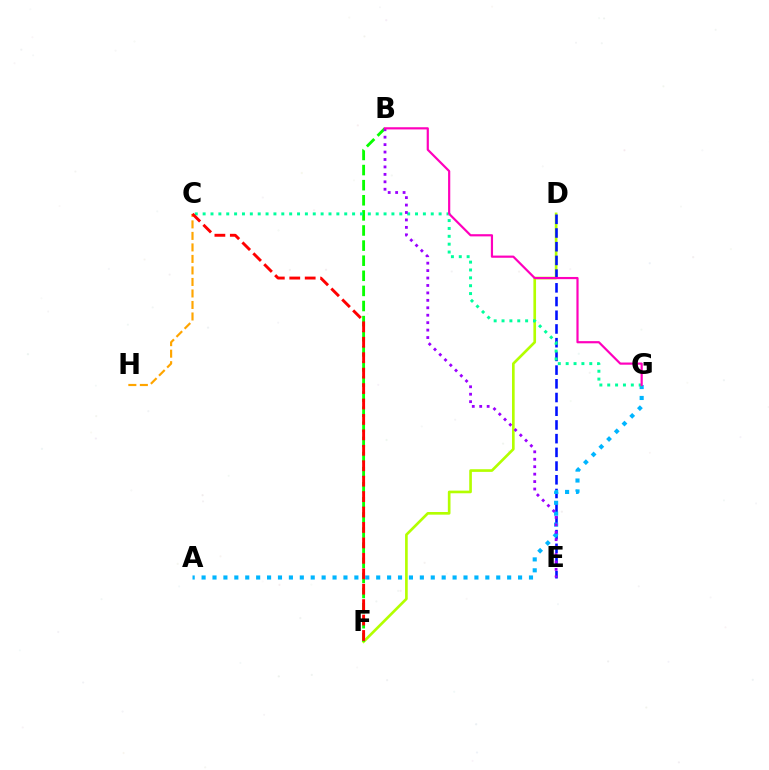{('D', 'F'): [{'color': '#b3ff00', 'line_style': 'solid', 'thickness': 1.91}], ('B', 'F'): [{'color': '#08ff00', 'line_style': 'dashed', 'thickness': 2.05}], ('D', 'E'): [{'color': '#0010ff', 'line_style': 'dashed', 'thickness': 1.86}], ('A', 'G'): [{'color': '#00b5ff', 'line_style': 'dotted', 'thickness': 2.97}], ('C', 'G'): [{'color': '#00ff9d', 'line_style': 'dotted', 'thickness': 2.14}], ('C', 'H'): [{'color': '#ffa500', 'line_style': 'dashed', 'thickness': 1.56}], ('C', 'F'): [{'color': '#ff0000', 'line_style': 'dashed', 'thickness': 2.1}], ('B', 'E'): [{'color': '#9b00ff', 'line_style': 'dotted', 'thickness': 2.02}], ('B', 'G'): [{'color': '#ff00bd', 'line_style': 'solid', 'thickness': 1.57}]}